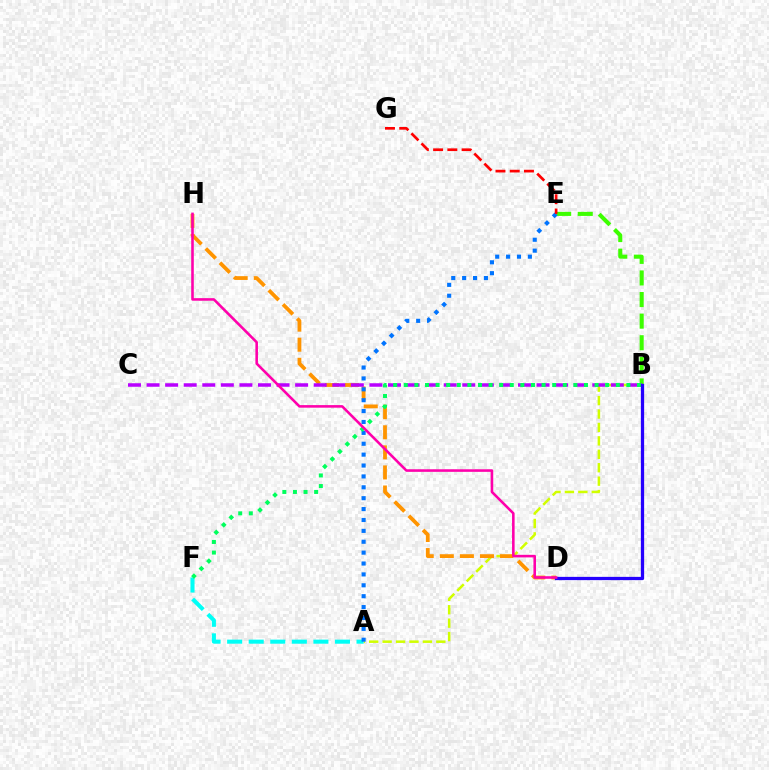{('A', 'B'): [{'color': '#d1ff00', 'line_style': 'dashed', 'thickness': 1.82}], ('B', 'E'): [{'color': '#3dff00', 'line_style': 'dashed', 'thickness': 2.93}], ('A', 'F'): [{'color': '#00fff6', 'line_style': 'dashed', 'thickness': 2.93}], ('D', 'H'): [{'color': '#ff9400', 'line_style': 'dashed', 'thickness': 2.73}, {'color': '#ff00ac', 'line_style': 'solid', 'thickness': 1.86}], ('B', 'C'): [{'color': '#b900ff', 'line_style': 'dashed', 'thickness': 2.52}], ('A', 'E'): [{'color': '#0074ff', 'line_style': 'dotted', 'thickness': 2.96}], ('B', 'F'): [{'color': '#00ff5c', 'line_style': 'dotted', 'thickness': 2.88}], ('B', 'D'): [{'color': '#2500ff', 'line_style': 'solid', 'thickness': 2.35}], ('E', 'G'): [{'color': '#ff0000', 'line_style': 'dashed', 'thickness': 1.94}]}